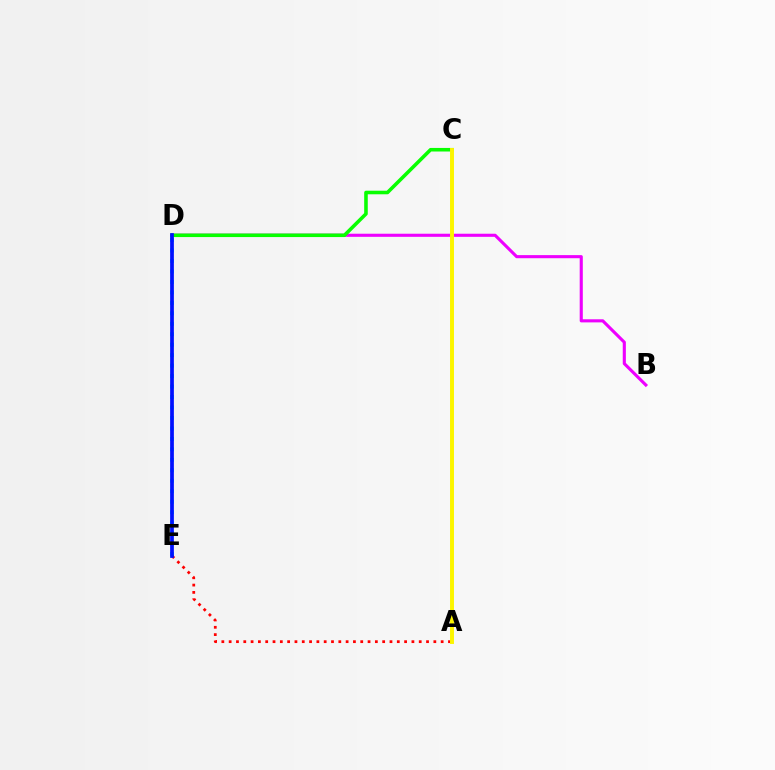{('D', 'E'): [{'color': '#00fff6', 'line_style': 'dotted', 'thickness': 2.84}, {'color': '#0010ff', 'line_style': 'solid', 'thickness': 2.68}], ('A', 'E'): [{'color': '#ff0000', 'line_style': 'dotted', 'thickness': 1.99}], ('B', 'D'): [{'color': '#ee00ff', 'line_style': 'solid', 'thickness': 2.24}], ('C', 'D'): [{'color': '#08ff00', 'line_style': 'solid', 'thickness': 2.57}], ('A', 'C'): [{'color': '#fcf500', 'line_style': 'solid', 'thickness': 2.84}]}